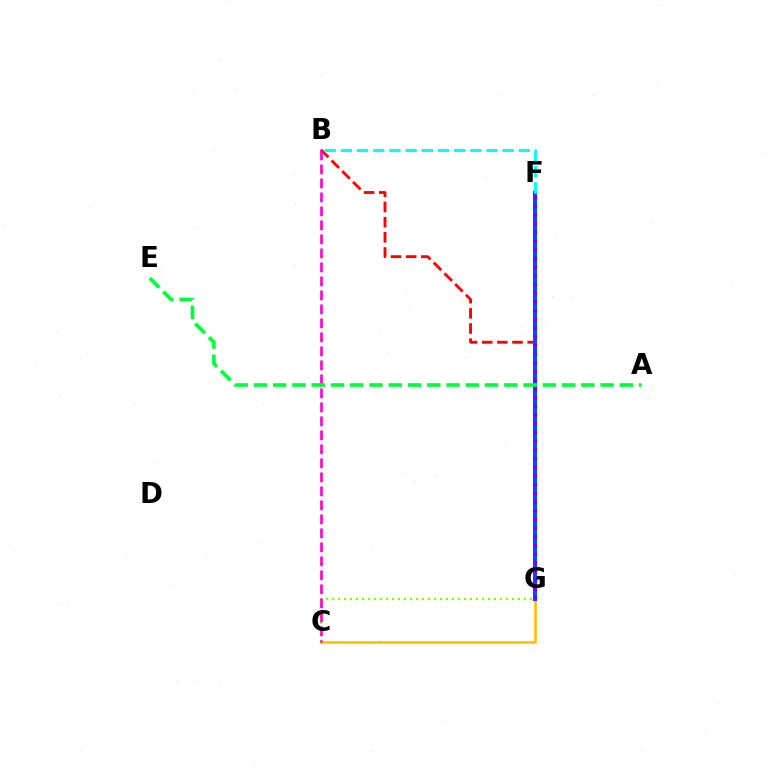{('C', 'G'): [{'color': '#84ff00', 'line_style': 'dotted', 'thickness': 1.63}, {'color': '#ffbd00', 'line_style': 'solid', 'thickness': 1.86}], ('B', 'G'): [{'color': '#ff0000', 'line_style': 'dashed', 'thickness': 2.06}], ('F', 'G'): [{'color': '#004bff', 'line_style': 'solid', 'thickness': 2.94}, {'color': '#7200ff', 'line_style': 'dotted', 'thickness': 2.36}], ('B', 'C'): [{'color': '#ff00cf', 'line_style': 'dashed', 'thickness': 1.9}], ('A', 'E'): [{'color': '#00ff39', 'line_style': 'dashed', 'thickness': 2.62}], ('B', 'F'): [{'color': '#00fff6', 'line_style': 'dashed', 'thickness': 2.2}]}